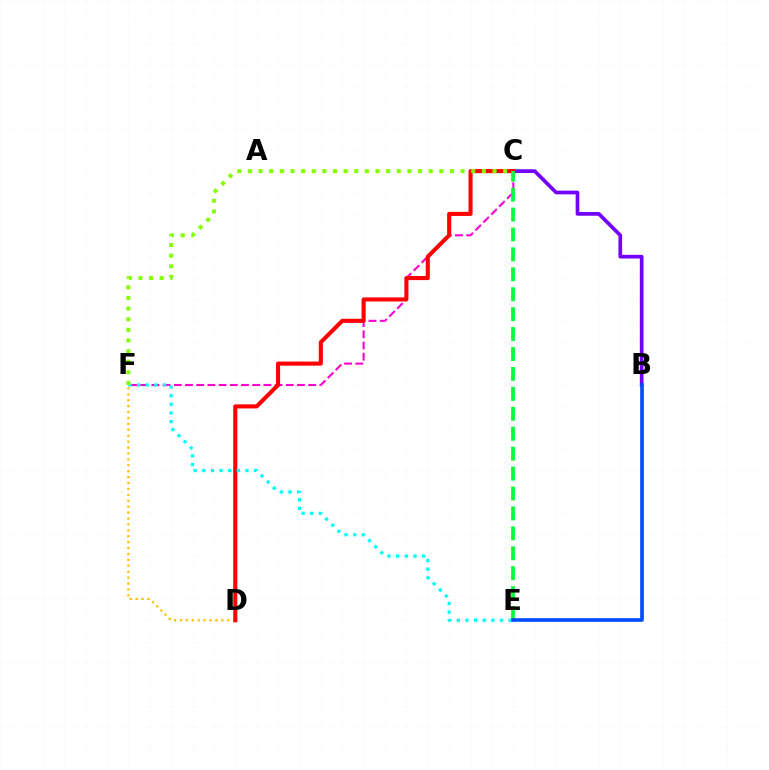{('C', 'F'): [{'color': '#ff00cf', 'line_style': 'dashed', 'thickness': 1.52}, {'color': '#84ff00', 'line_style': 'dotted', 'thickness': 2.89}], ('D', 'F'): [{'color': '#ffbd00', 'line_style': 'dotted', 'thickness': 1.61}], ('B', 'C'): [{'color': '#7200ff', 'line_style': 'solid', 'thickness': 2.65}], ('C', 'D'): [{'color': '#ff0000', 'line_style': 'solid', 'thickness': 2.94}], ('C', 'E'): [{'color': '#00ff39', 'line_style': 'dashed', 'thickness': 2.71}], ('E', 'F'): [{'color': '#00fff6', 'line_style': 'dotted', 'thickness': 2.35}], ('B', 'E'): [{'color': '#004bff', 'line_style': 'solid', 'thickness': 2.6}]}